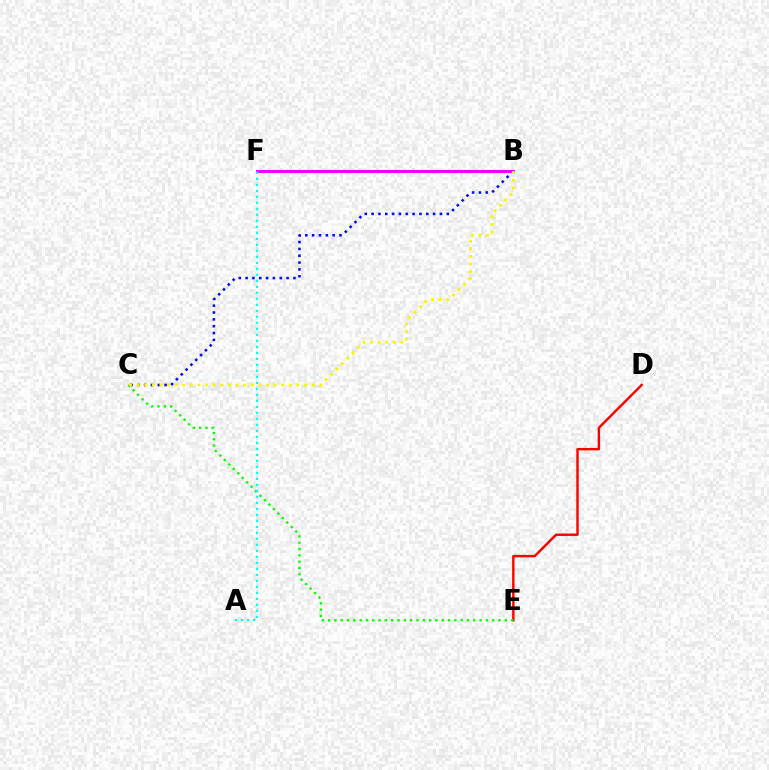{('B', 'C'): [{'color': '#0010ff', 'line_style': 'dotted', 'thickness': 1.86}, {'color': '#fcf500', 'line_style': 'dotted', 'thickness': 2.07}], ('D', 'E'): [{'color': '#ff0000', 'line_style': 'solid', 'thickness': 1.74}], ('C', 'E'): [{'color': '#08ff00', 'line_style': 'dotted', 'thickness': 1.71}], ('B', 'F'): [{'color': '#ee00ff', 'line_style': 'solid', 'thickness': 2.2}], ('A', 'F'): [{'color': '#00fff6', 'line_style': 'dotted', 'thickness': 1.63}]}